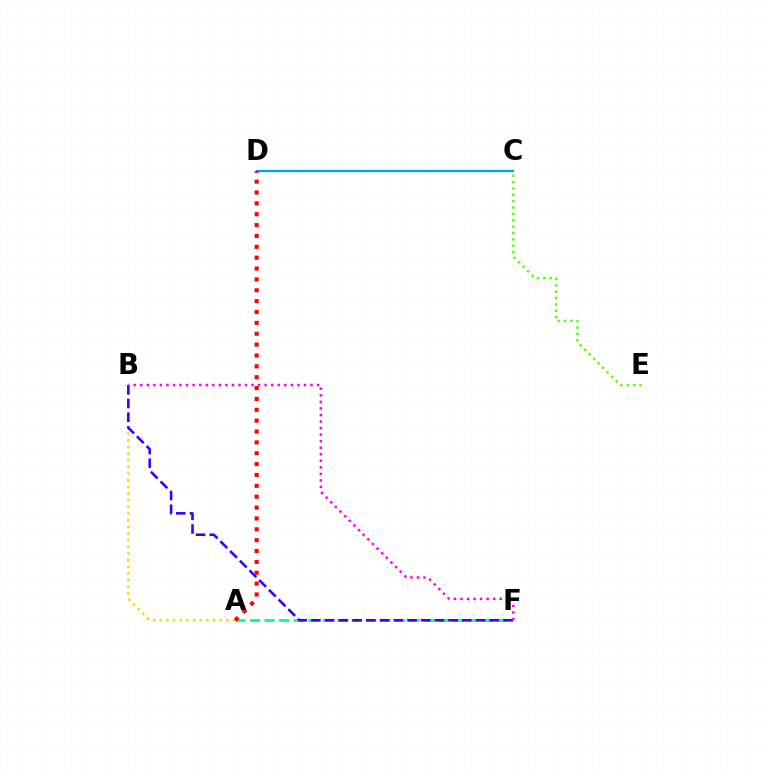{('A', 'F'): [{'color': '#00ff86', 'line_style': 'dashed', 'thickness': 1.97}], ('C', 'E'): [{'color': '#4fff00', 'line_style': 'dotted', 'thickness': 1.73}], ('C', 'D'): [{'color': '#009eff', 'line_style': 'solid', 'thickness': 1.62}], ('A', 'B'): [{'color': '#ffd500', 'line_style': 'dotted', 'thickness': 1.81}], ('B', 'F'): [{'color': '#3700ff', 'line_style': 'dashed', 'thickness': 1.86}, {'color': '#ff00ed', 'line_style': 'dotted', 'thickness': 1.78}], ('A', 'D'): [{'color': '#ff0000', 'line_style': 'dotted', 'thickness': 2.95}]}